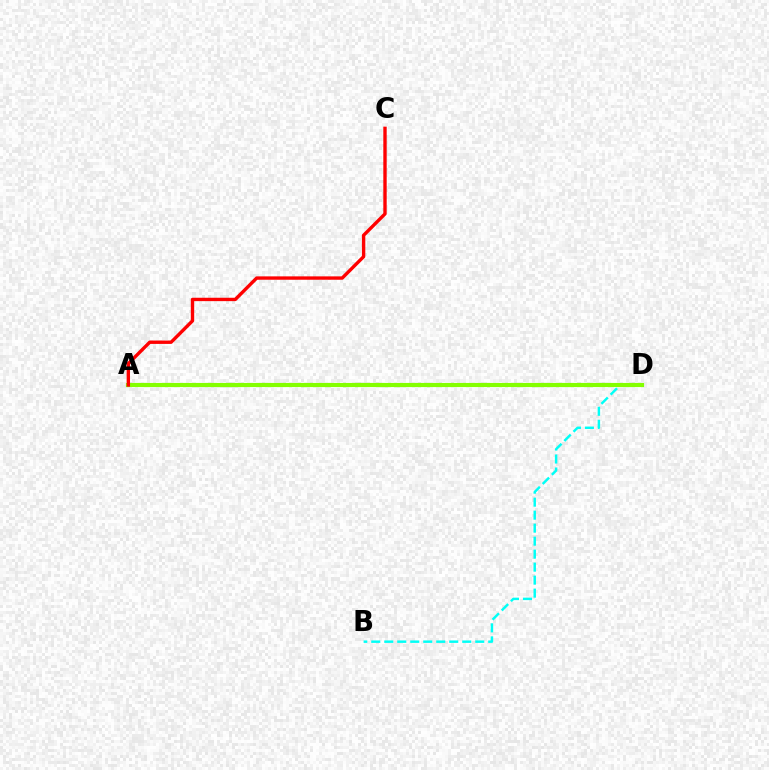{('A', 'D'): [{'color': '#7200ff', 'line_style': 'dashed', 'thickness': 2.58}, {'color': '#84ff00', 'line_style': 'solid', 'thickness': 2.99}], ('B', 'D'): [{'color': '#00fff6', 'line_style': 'dashed', 'thickness': 1.77}], ('A', 'C'): [{'color': '#ff0000', 'line_style': 'solid', 'thickness': 2.43}]}